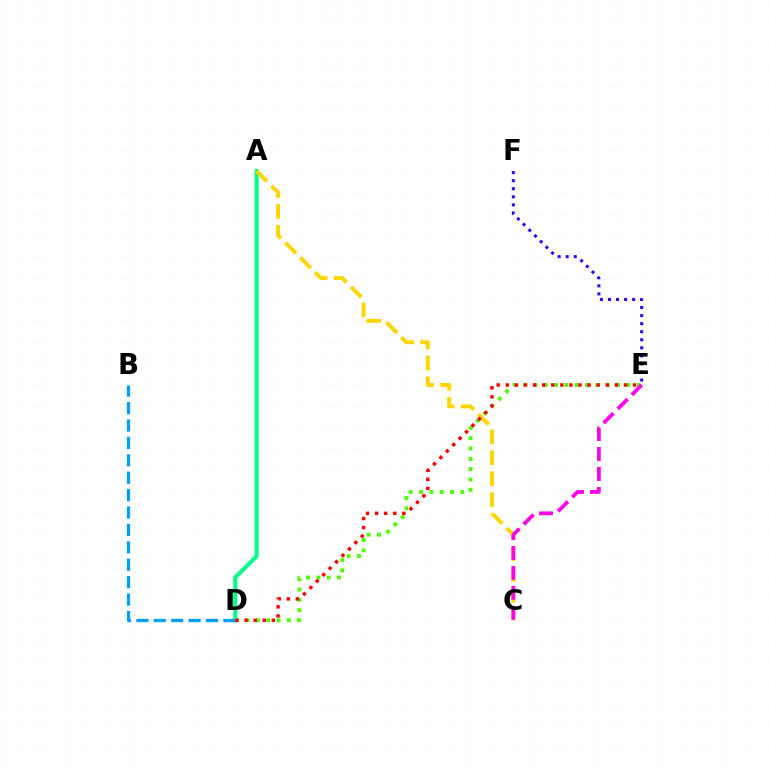{('D', 'E'): [{'color': '#4fff00', 'line_style': 'dotted', 'thickness': 2.81}, {'color': '#ff0000', 'line_style': 'dotted', 'thickness': 2.47}], ('A', 'D'): [{'color': '#00ff86', 'line_style': 'solid', 'thickness': 2.96}], ('E', 'F'): [{'color': '#3700ff', 'line_style': 'dotted', 'thickness': 2.19}], ('A', 'C'): [{'color': '#ffd500', 'line_style': 'dashed', 'thickness': 2.84}], ('C', 'E'): [{'color': '#ff00ed', 'line_style': 'dashed', 'thickness': 2.71}], ('B', 'D'): [{'color': '#009eff', 'line_style': 'dashed', 'thickness': 2.36}]}